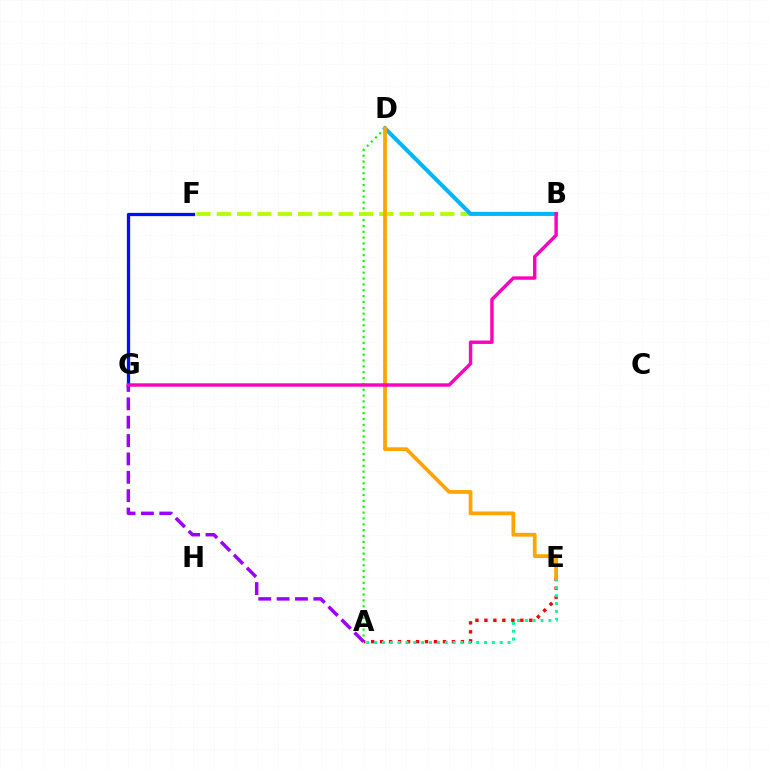{('A', 'D'): [{'color': '#08ff00', 'line_style': 'dotted', 'thickness': 1.59}], ('A', 'E'): [{'color': '#ff0000', 'line_style': 'dotted', 'thickness': 2.44}, {'color': '#00ff9d', 'line_style': 'dotted', 'thickness': 2.13}], ('A', 'G'): [{'color': '#9b00ff', 'line_style': 'dashed', 'thickness': 2.5}], ('F', 'G'): [{'color': '#0010ff', 'line_style': 'solid', 'thickness': 2.36}], ('B', 'F'): [{'color': '#b3ff00', 'line_style': 'dashed', 'thickness': 2.76}], ('B', 'D'): [{'color': '#00b5ff', 'line_style': 'solid', 'thickness': 2.91}], ('D', 'E'): [{'color': '#ffa500', 'line_style': 'solid', 'thickness': 2.71}], ('B', 'G'): [{'color': '#ff00bd', 'line_style': 'solid', 'thickness': 2.46}]}